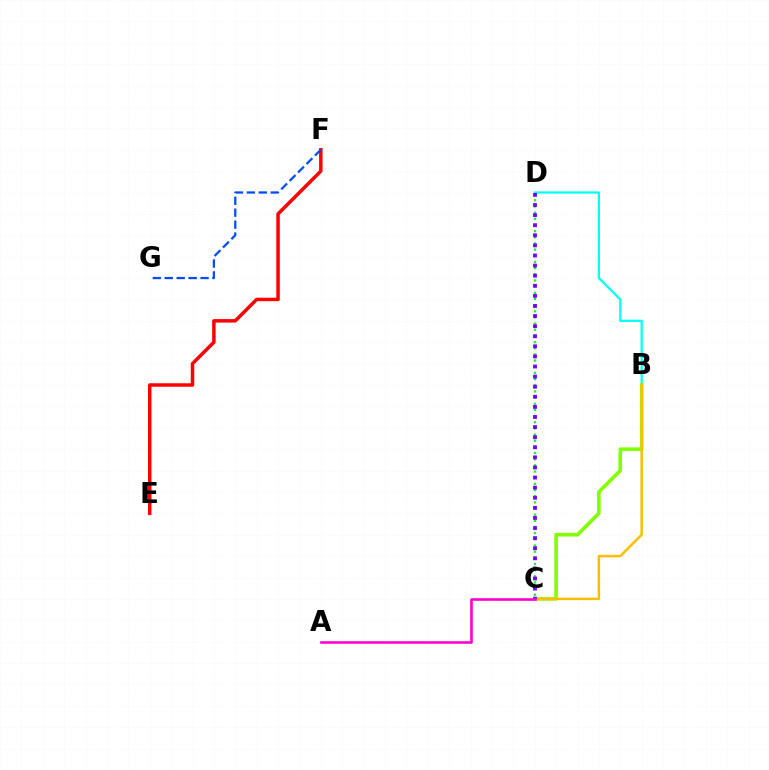{('B', 'D'): [{'color': '#00fff6', 'line_style': 'solid', 'thickness': 1.61}], ('E', 'F'): [{'color': '#ff0000', 'line_style': 'solid', 'thickness': 2.5}], ('B', 'C'): [{'color': '#84ff00', 'line_style': 'solid', 'thickness': 2.61}, {'color': '#ffbd00', 'line_style': 'solid', 'thickness': 1.79}], ('F', 'G'): [{'color': '#004bff', 'line_style': 'dashed', 'thickness': 1.62}], ('C', 'D'): [{'color': '#00ff39', 'line_style': 'dotted', 'thickness': 1.67}, {'color': '#7200ff', 'line_style': 'dotted', 'thickness': 2.74}], ('A', 'C'): [{'color': '#ff00cf', 'line_style': 'solid', 'thickness': 1.87}]}